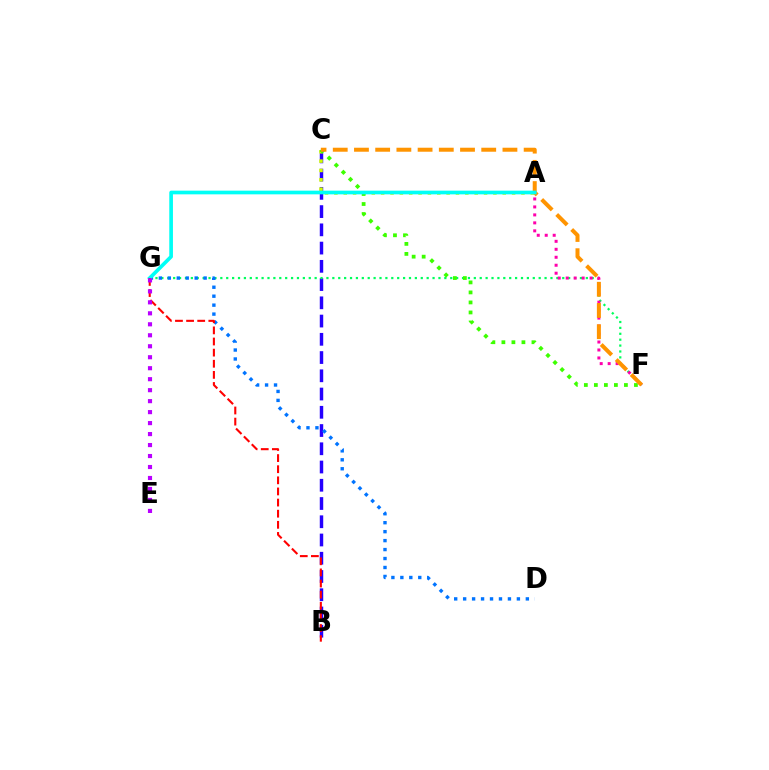{('B', 'C'): [{'color': '#2500ff', 'line_style': 'dashed', 'thickness': 2.48}], ('F', 'G'): [{'color': '#00ff5c', 'line_style': 'dotted', 'thickness': 1.6}], ('A', 'C'): [{'color': '#d1ff00', 'line_style': 'dotted', 'thickness': 2.54}], ('C', 'F'): [{'color': '#3dff00', 'line_style': 'dotted', 'thickness': 2.72}, {'color': '#ff9400', 'line_style': 'dashed', 'thickness': 2.88}], ('A', 'F'): [{'color': '#ff00ac', 'line_style': 'dotted', 'thickness': 2.17}], ('D', 'G'): [{'color': '#0074ff', 'line_style': 'dotted', 'thickness': 2.43}], ('A', 'G'): [{'color': '#00fff6', 'line_style': 'solid', 'thickness': 2.65}], ('B', 'G'): [{'color': '#ff0000', 'line_style': 'dashed', 'thickness': 1.51}], ('E', 'G'): [{'color': '#b900ff', 'line_style': 'dotted', 'thickness': 2.98}]}